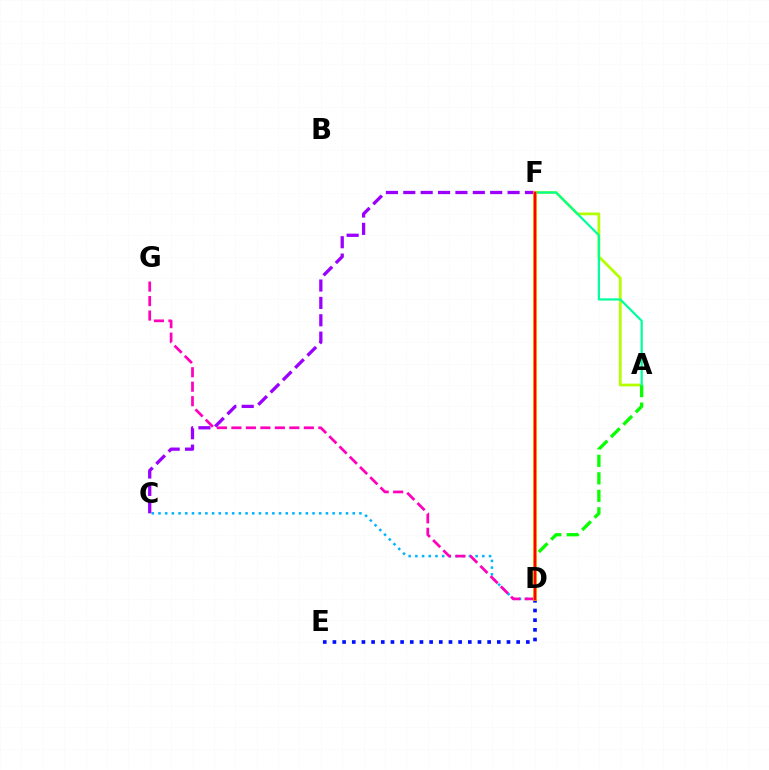{('C', 'D'): [{'color': '#00b5ff', 'line_style': 'dotted', 'thickness': 1.82}], ('D', 'E'): [{'color': '#0010ff', 'line_style': 'dotted', 'thickness': 2.63}], ('A', 'F'): [{'color': '#b3ff00', 'line_style': 'solid', 'thickness': 1.98}, {'color': '#00ff9d', 'line_style': 'solid', 'thickness': 1.59}], ('C', 'F'): [{'color': '#9b00ff', 'line_style': 'dashed', 'thickness': 2.36}], ('A', 'D'): [{'color': '#08ff00', 'line_style': 'dashed', 'thickness': 2.38}], ('D', 'G'): [{'color': '#ff00bd', 'line_style': 'dashed', 'thickness': 1.97}], ('D', 'F'): [{'color': '#ffa500', 'line_style': 'solid', 'thickness': 2.75}, {'color': '#ff0000', 'line_style': 'solid', 'thickness': 1.69}]}